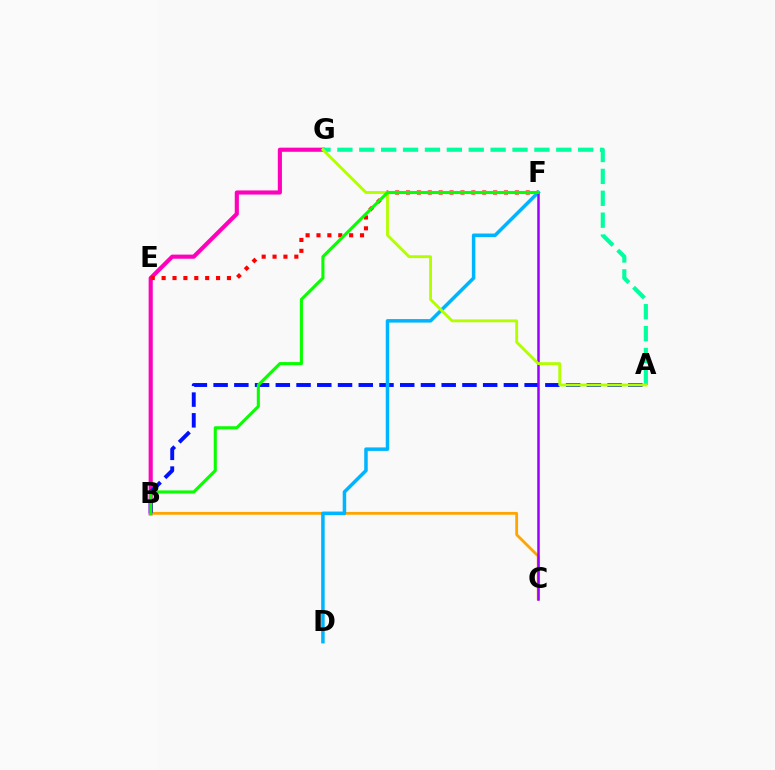{('B', 'G'): [{'color': '#ff00bd', 'line_style': 'solid', 'thickness': 2.96}], ('E', 'F'): [{'color': '#ff0000', 'line_style': 'dotted', 'thickness': 2.96}], ('B', 'C'): [{'color': '#ffa500', 'line_style': 'solid', 'thickness': 2.03}], ('A', 'B'): [{'color': '#0010ff', 'line_style': 'dashed', 'thickness': 2.82}], ('D', 'F'): [{'color': '#00b5ff', 'line_style': 'solid', 'thickness': 2.53}], ('A', 'G'): [{'color': '#00ff9d', 'line_style': 'dashed', 'thickness': 2.97}, {'color': '#b3ff00', 'line_style': 'solid', 'thickness': 2.06}], ('C', 'F'): [{'color': '#9b00ff', 'line_style': 'solid', 'thickness': 1.8}], ('B', 'F'): [{'color': '#08ff00', 'line_style': 'solid', 'thickness': 2.22}]}